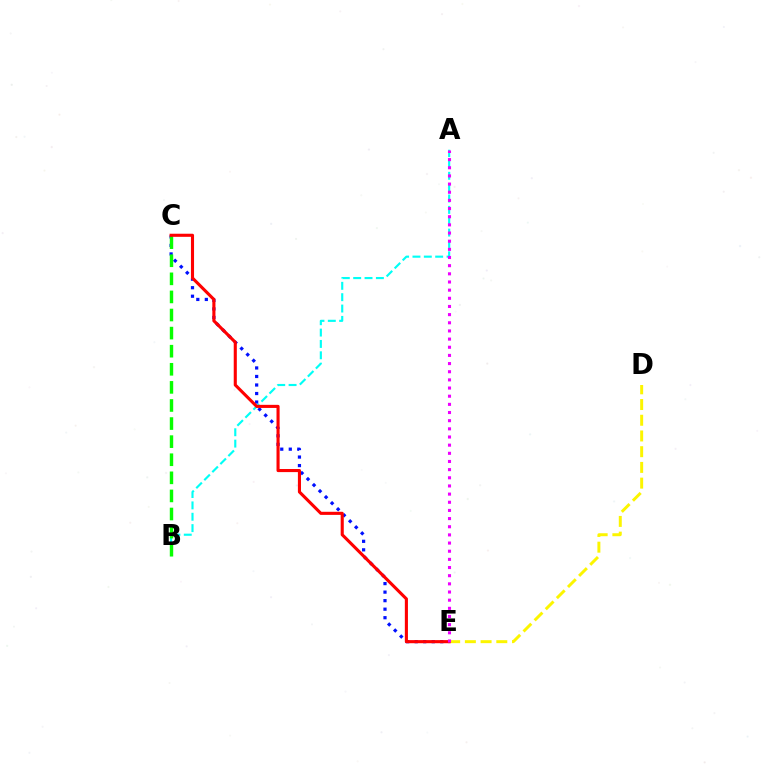{('C', 'E'): [{'color': '#0010ff', 'line_style': 'dotted', 'thickness': 2.32}, {'color': '#ff0000', 'line_style': 'solid', 'thickness': 2.23}], ('A', 'B'): [{'color': '#00fff6', 'line_style': 'dashed', 'thickness': 1.54}], ('D', 'E'): [{'color': '#fcf500', 'line_style': 'dashed', 'thickness': 2.14}], ('B', 'C'): [{'color': '#08ff00', 'line_style': 'dashed', 'thickness': 2.46}], ('A', 'E'): [{'color': '#ee00ff', 'line_style': 'dotted', 'thickness': 2.22}]}